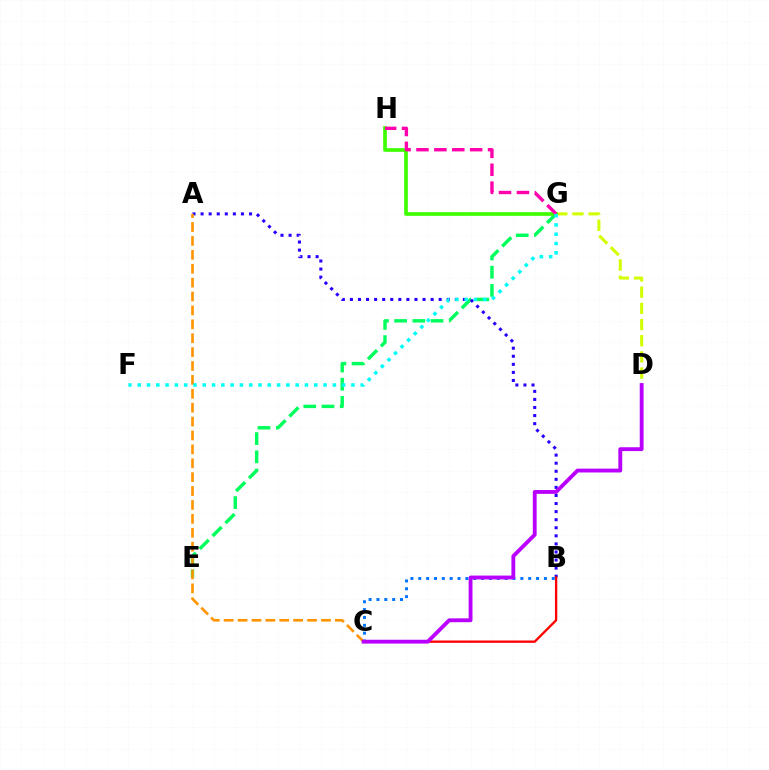{('E', 'G'): [{'color': '#00ff5c', 'line_style': 'dashed', 'thickness': 2.47}], ('D', 'G'): [{'color': '#d1ff00', 'line_style': 'dashed', 'thickness': 2.2}], ('A', 'B'): [{'color': '#2500ff', 'line_style': 'dotted', 'thickness': 2.19}], ('B', 'C'): [{'color': '#ff0000', 'line_style': 'solid', 'thickness': 1.68}, {'color': '#0074ff', 'line_style': 'dotted', 'thickness': 2.13}], ('G', 'H'): [{'color': '#3dff00', 'line_style': 'solid', 'thickness': 2.64}, {'color': '#ff00ac', 'line_style': 'dashed', 'thickness': 2.43}], ('A', 'C'): [{'color': '#ff9400', 'line_style': 'dashed', 'thickness': 1.89}], ('F', 'G'): [{'color': '#00fff6', 'line_style': 'dotted', 'thickness': 2.52}], ('C', 'D'): [{'color': '#b900ff', 'line_style': 'solid', 'thickness': 2.77}]}